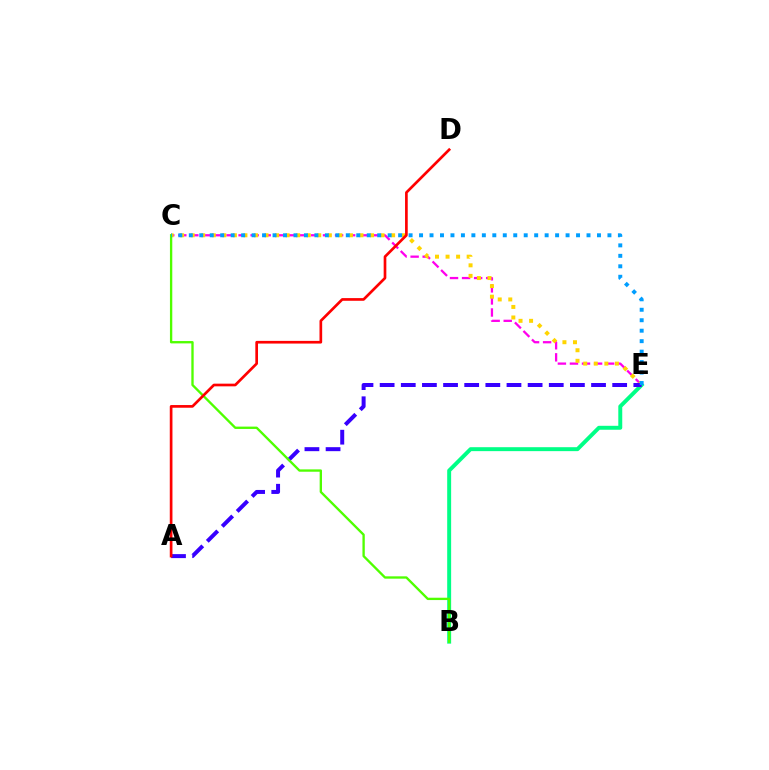{('C', 'E'): [{'color': '#ff00ed', 'line_style': 'dashed', 'thickness': 1.64}, {'color': '#ffd500', 'line_style': 'dotted', 'thickness': 2.87}, {'color': '#009eff', 'line_style': 'dotted', 'thickness': 2.84}], ('B', 'E'): [{'color': '#00ff86', 'line_style': 'solid', 'thickness': 2.84}], ('A', 'E'): [{'color': '#3700ff', 'line_style': 'dashed', 'thickness': 2.87}], ('B', 'C'): [{'color': '#4fff00', 'line_style': 'solid', 'thickness': 1.69}], ('A', 'D'): [{'color': '#ff0000', 'line_style': 'solid', 'thickness': 1.93}]}